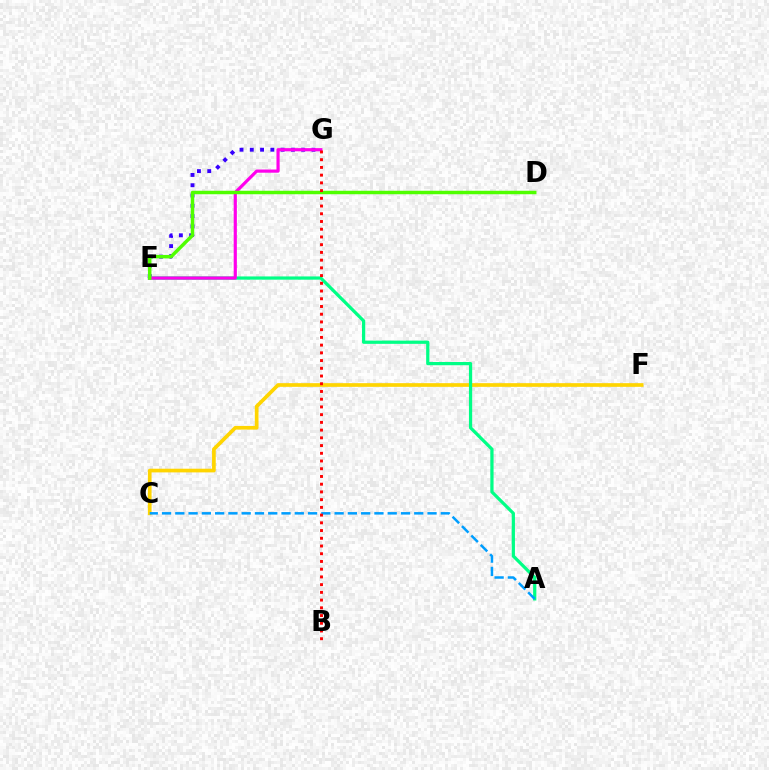{('C', 'F'): [{'color': '#ffd500', 'line_style': 'solid', 'thickness': 2.65}], ('E', 'G'): [{'color': '#3700ff', 'line_style': 'dotted', 'thickness': 2.79}, {'color': '#ff00ed', 'line_style': 'solid', 'thickness': 2.29}], ('A', 'E'): [{'color': '#00ff86', 'line_style': 'solid', 'thickness': 2.33}], ('D', 'E'): [{'color': '#4fff00', 'line_style': 'solid', 'thickness': 2.5}], ('A', 'C'): [{'color': '#009eff', 'line_style': 'dashed', 'thickness': 1.8}], ('B', 'G'): [{'color': '#ff0000', 'line_style': 'dotted', 'thickness': 2.1}]}